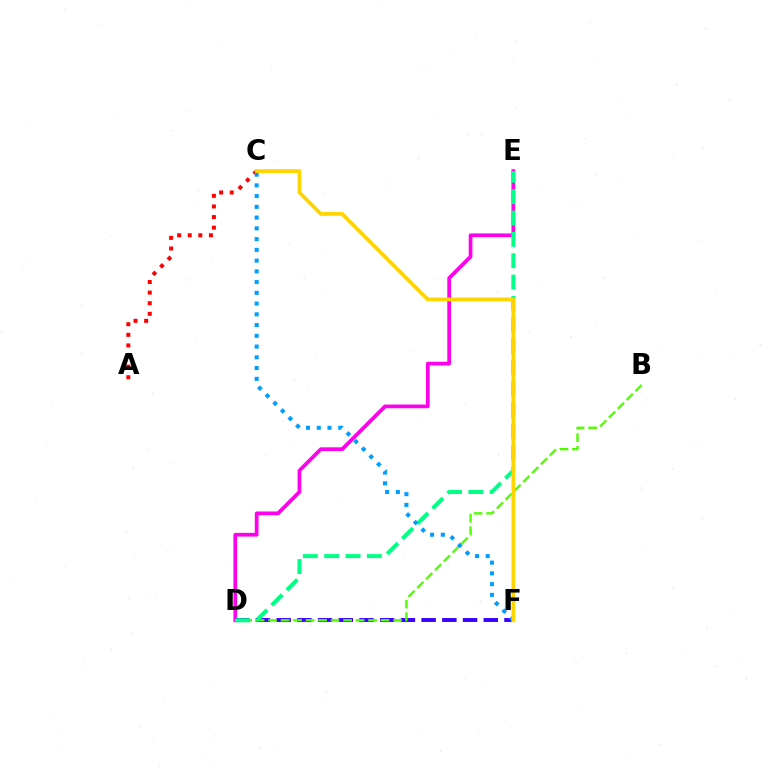{('D', 'E'): [{'color': '#ff00ed', 'line_style': 'solid', 'thickness': 2.68}, {'color': '#00ff86', 'line_style': 'dashed', 'thickness': 2.9}], ('D', 'F'): [{'color': '#3700ff', 'line_style': 'dashed', 'thickness': 2.81}], ('B', 'D'): [{'color': '#4fff00', 'line_style': 'dashed', 'thickness': 1.7}], ('A', 'C'): [{'color': '#ff0000', 'line_style': 'dotted', 'thickness': 2.88}], ('C', 'F'): [{'color': '#009eff', 'line_style': 'dotted', 'thickness': 2.92}, {'color': '#ffd500', 'line_style': 'solid', 'thickness': 2.67}]}